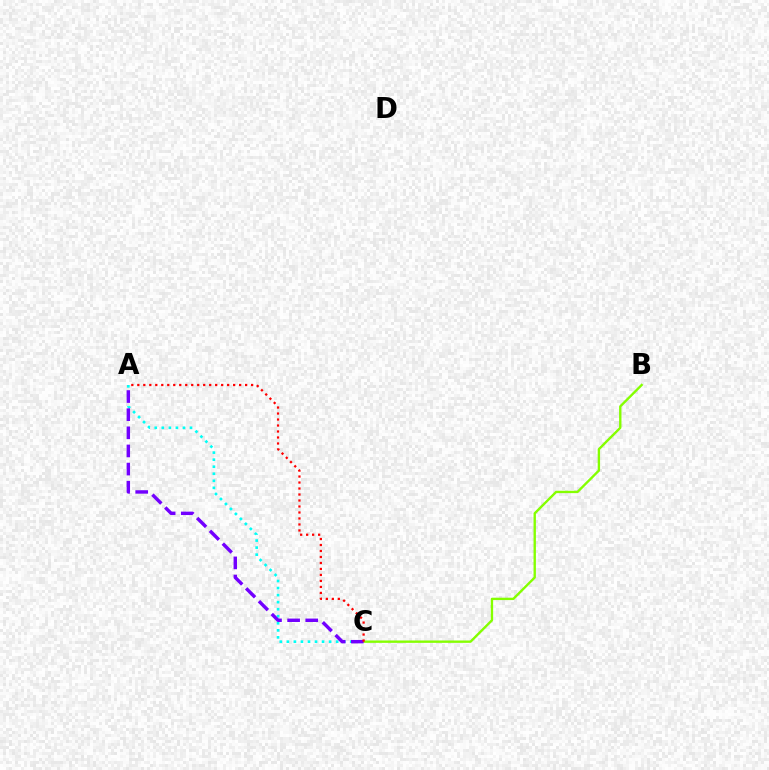{('A', 'C'): [{'color': '#00fff6', 'line_style': 'dotted', 'thickness': 1.91}, {'color': '#7200ff', 'line_style': 'dashed', 'thickness': 2.46}, {'color': '#ff0000', 'line_style': 'dotted', 'thickness': 1.63}], ('B', 'C'): [{'color': '#84ff00', 'line_style': 'solid', 'thickness': 1.71}]}